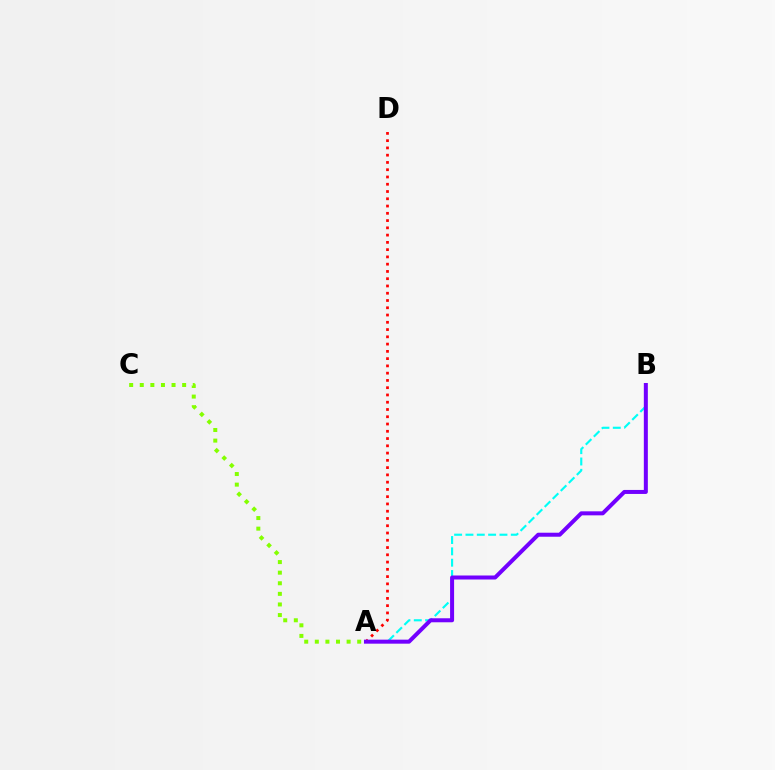{('A', 'B'): [{'color': '#00fff6', 'line_style': 'dashed', 'thickness': 1.54}, {'color': '#7200ff', 'line_style': 'solid', 'thickness': 2.89}], ('A', 'C'): [{'color': '#84ff00', 'line_style': 'dotted', 'thickness': 2.88}], ('A', 'D'): [{'color': '#ff0000', 'line_style': 'dotted', 'thickness': 1.97}]}